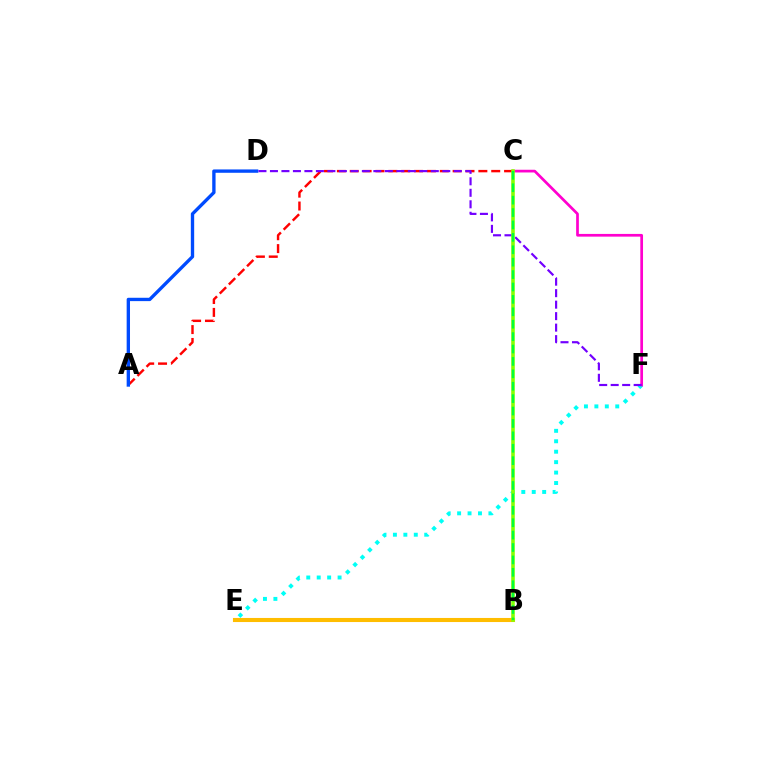{('E', 'F'): [{'color': '#00fff6', 'line_style': 'dotted', 'thickness': 2.84}], ('C', 'F'): [{'color': '#ff00cf', 'line_style': 'solid', 'thickness': 1.95}], ('A', 'C'): [{'color': '#ff0000', 'line_style': 'dashed', 'thickness': 1.75}], ('B', 'E'): [{'color': '#ffbd00', 'line_style': 'solid', 'thickness': 2.94}], ('A', 'D'): [{'color': '#004bff', 'line_style': 'solid', 'thickness': 2.41}], ('D', 'F'): [{'color': '#7200ff', 'line_style': 'dashed', 'thickness': 1.56}], ('B', 'C'): [{'color': '#84ff00', 'line_style': 'solid', 'thickness': 2.56}, {'color': '#00ff39', 'line_style': 'dashed', 'thickness': 1.69}]}